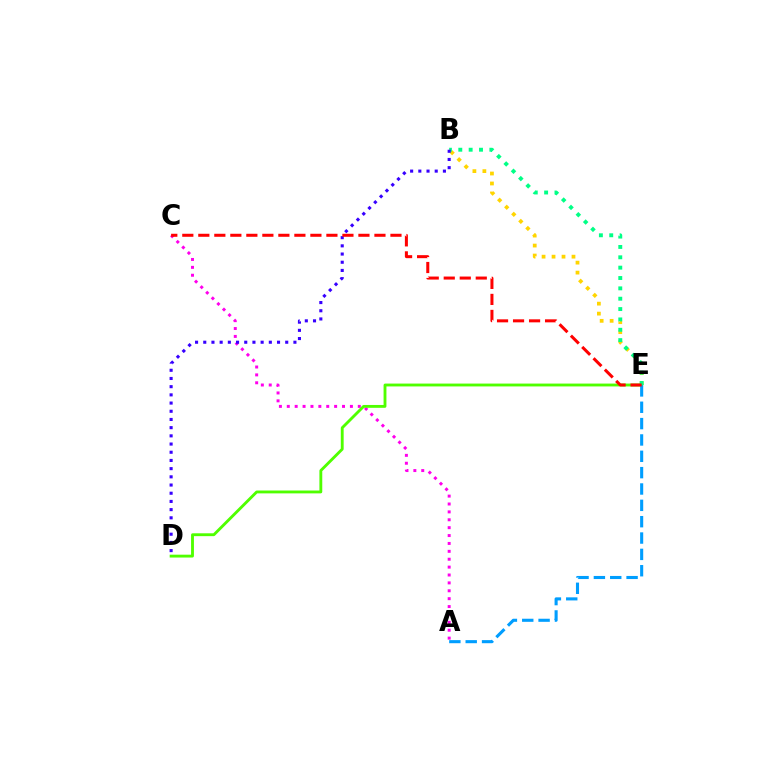{('A', 'C'): [{'color': '#ff00ed', 'line_style': 'dotted', 'thickness': 2.14}], ('B', 'E'): [{'color': '#ffd500', 'line_style': 'dotted', 'thickness': 2.71}, {'color': '#00ff86', 'line_style': 'dotted', 'thickness': 2.81}], ('D', 'E'): [{'color': '#4fff00', 'line_style': 'solid', 'thickness': 2.06}], ('A', 'E'): [{'color': '#009eff', 'line_style': 'dashed', 'thickness': 2.22}], ('B', 'D'): [{'color': '#3700ff', 'line_style': 'dotted', 'thickness': 2.23}], ('C', 'E'): [{'color': '#ff0000', 'line_style': 'dashed', 'thickness': 2.18}]}